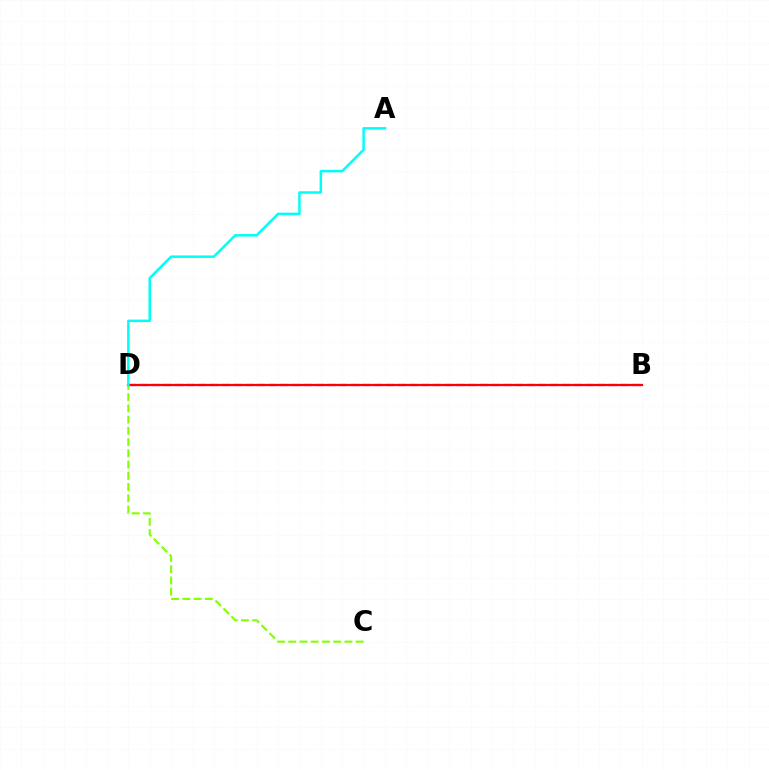{('B', 'D'): [{'color': '#7200ff', 'line_style': 'dashed', 'thickness': 1.59}, {'color': '#ff0000', 'line_style': 'solid', 'thickness': 1.6}], ('C', 'D'): [{'color': '#84ff00', 'line_style': 'dashed', 'thickness': 1.53}], ('A', 'D'): [{'color': '#00fff6', 'line_style': 'solid', 'thickness': 1.8}]}